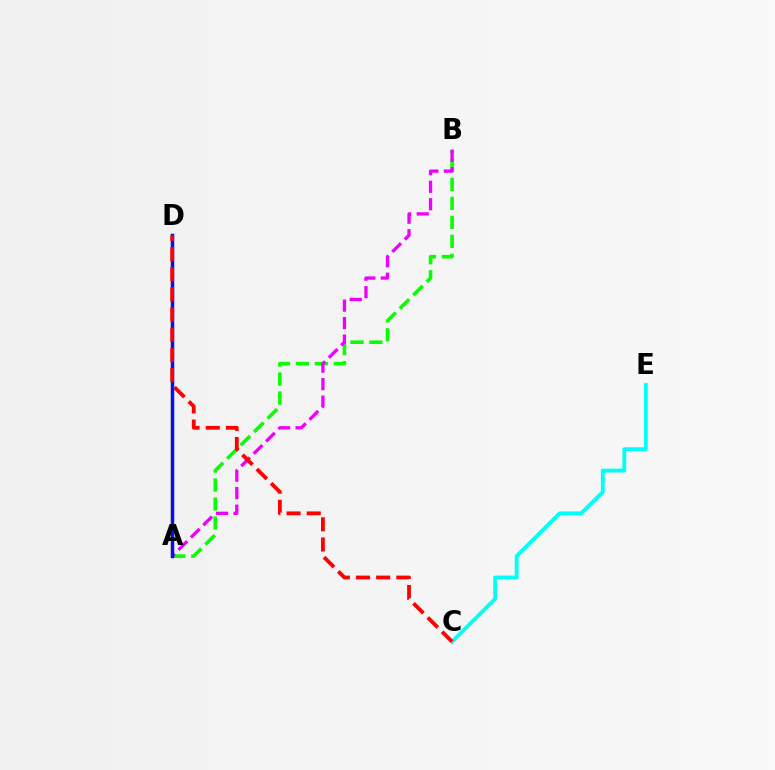{('A', 'B'): [{'color': '#08ff00', 'line_style': 'dashed', 'thickness': 2.58}, {'color': '#ee00ff', 'line_style': 'dashed', 'thickness': 2.38}], ('C', 'E'): [{'color': '#00fff6', 'line_style': 'solid', 'thickness': 2.78}], ('A', 'D'): [{'color': '#fcf500', 'line_style': 'solid', 'thickness': 1.78}, {'color': '#0010ff', 'line_style': 'solid', 'thickness': 2.5}], ('C', 'D'): [{'color': '#ff0000', 'line_style': 'dashed', 'thickness': 2.74}]}